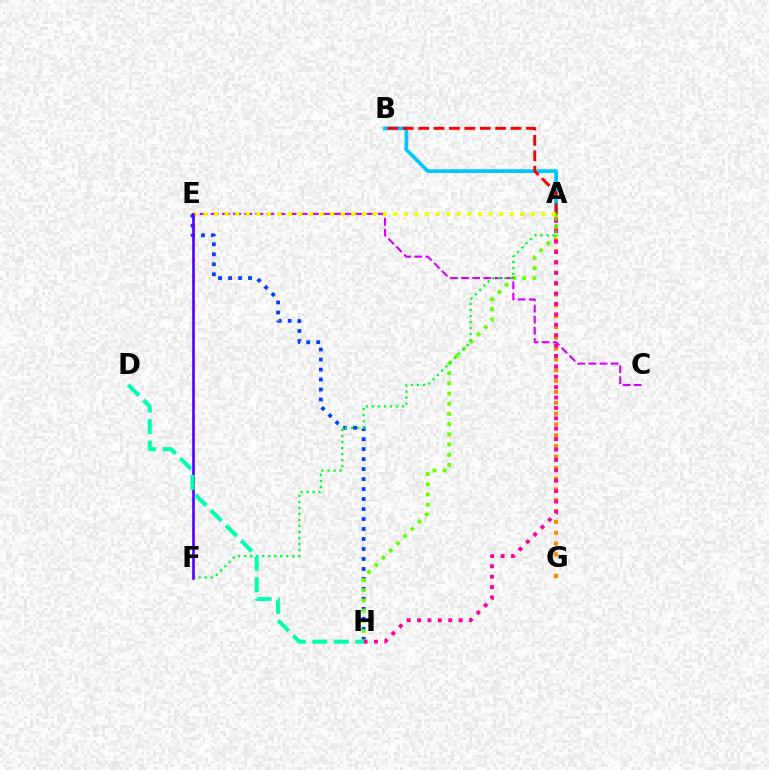{('A', 'B'): [{'color': '#00c7ff', 'line_style': 'solid', 'thickness': 2.67}, {'color': '#ff0000', 'line_style': 'dashed', 'thickness': 2.09}], ('E', 'H'): [{'color': '#003fff', 'line_style': 'dotted', 'thickness': 2.71}], ('A', 'H'): [{'color': '#66ff00', 'line_style': 'dotted', 'thickness': 2.77}, {'color': '#ff00a0', 'line_style': 'dotted', 'thickness': 2.82}], ('C', 'E'): [{'color': '#d600ff', 'line_style': 'dashed', 'thickness': 1.51}], ('A', 'G'): [{'color': '#ff8800', 'line_style': 'dotted', 'thickness': 2.94}], ('A', 'E'): [{'color': '#eeff00', 'line_style': 'dotted', 'thickness': 2.87}], ('A', 'F'): [{'color': '#00ff27', 'line_style': 'dotted', 'thickness': 1.64}], ('E', 'F'): [{'color': '#4f00ff', 'line_style': 'solid', 'thickness': 1.89}], ('D', 'H'): [{'color': '#00ffaf', 'line_style': 'dashed', 'thickness': 2.92}]}